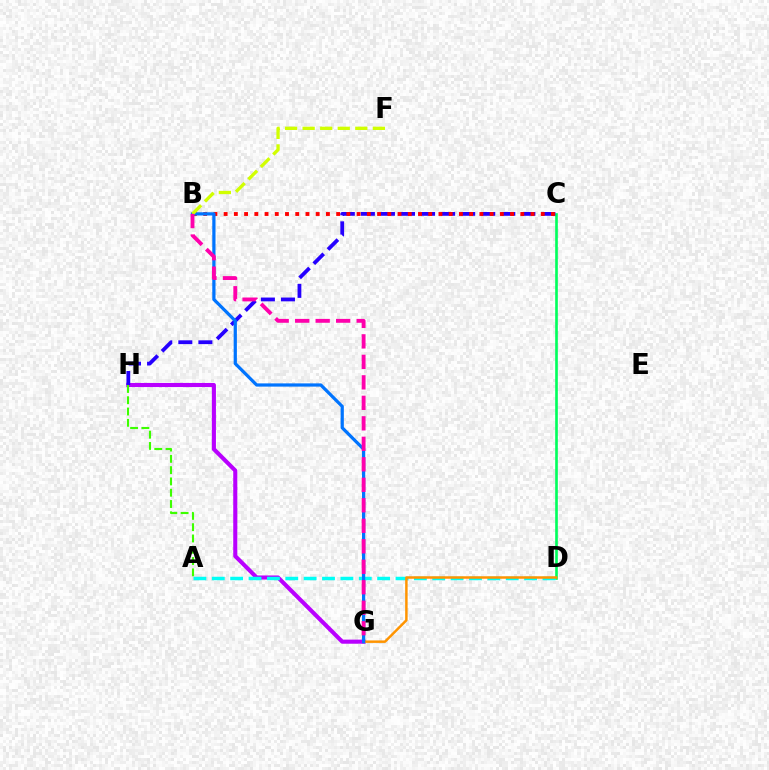{('C', 'D'): [{'color': '#00ff5c', 'line_style': 'solid', 'thickness': 1.9}], ('G', 'H'): [{'color': '#b900ff', 'line_style': 'solid', 'thickness': 2.94}], ('C', 'H'): [{'color': '#2500ff', 'line_style': 'dashed', 'thickness': 2.73}], ('A', 'D'): [{'color': '#00fff6', 'line_style': 'dashed', 'thickness': 2.5}], ('B', 'C'): [{'color': '#ff0000', 'line_style': 'dotted', 'thickness': 2.78}], ('D', 'G'): [{'color': '#ff9400', 'line_style': 'solid', 'thickness': 1.78}], ('A', 'H'): [{'color': '#3dff00', 'line_style': 'dashed', 'thickness': 1.53}], ('B', 'G'): [{'color': '#0074ff', 'line_style': 'solid', 'thickness': 2.32}, {'color': '#ff00ac', 'line_style': 'dashed', 'thickness': 2.78}], ('B', 'F'): [{'color': '#d1ff00', 'line_style': 'dashed', 'thickness': 2.38}]}